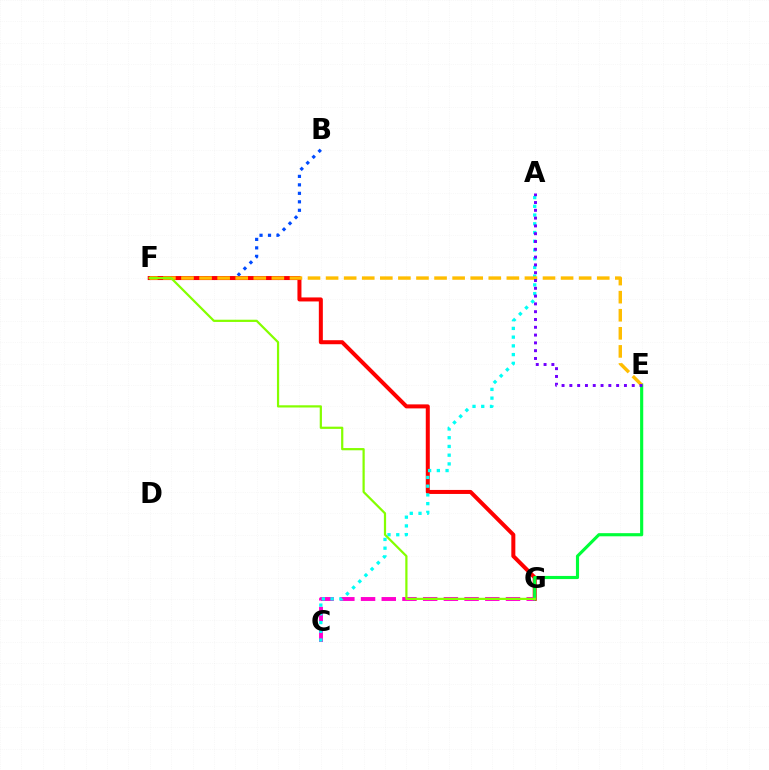{('B', 'F'): [{'color': '#004bff', 'line_style': 'dotted', 'thickness': 2.3}], ('F', 'G'): [{'color': '#ff0000', 'line_style': 'solid', 'thickness': 2.89}, {'color': '#84ff00', 'line_style': 'solid', 'thickness': 1.6}], ('C', 'G'): [{'color': '#ff00cf', 'line_style': 'dashed', 'thickness': 2.81}], ('E', 'G'): [{'color': '#00ff39', 'line_style': 'solid', 'thickness': 2.26}], ('A', 'C'): [{'color': '#00fff6', 'line_style': 'dotted', 'thickness': 2.37}], ('E', 'F'): [{'color': '#ffbd00', 'line_style': 'dashed', 'thickness': 2.46}], ('A', 'E'): [{'color': '#7200ff', 'line_style': 'dotted', 'thickness': 2.12}]}